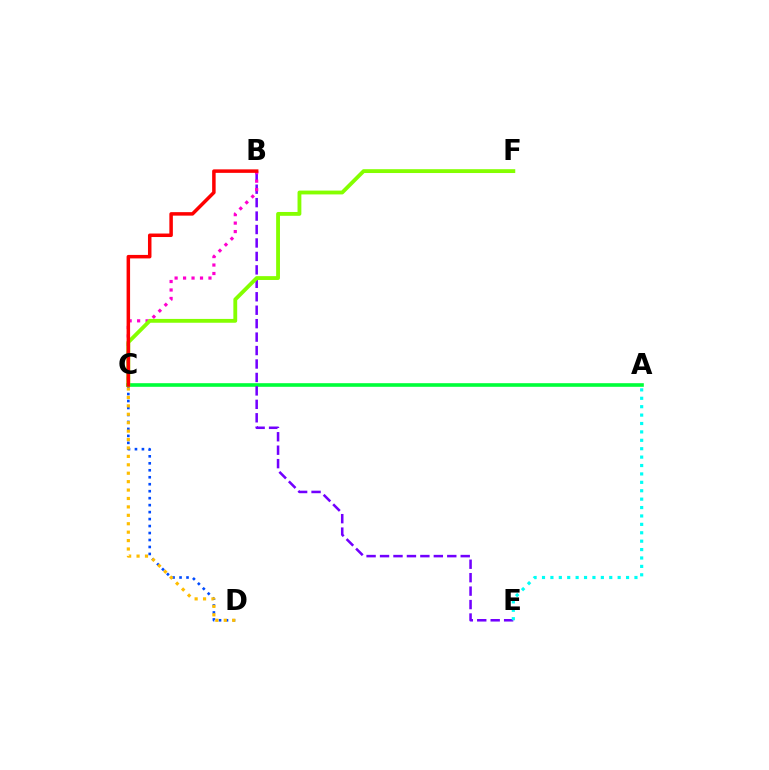{('C', 'D'): [{'color': '#004bff', 'line_style': 'dotted', 'thickness': 1.89}, {'color': '#ffbd00', 'line_style': 'dotted', 'thickness': 2.29}], ('A', 'C'): [{'color': '#00ff39', 'line_style': 'solid', 'thickness': 2.6}], ('B', 'E'): [{'color': '#7200ff', 'line_style': 'dashed', 'thickness': 1.83}], ('B', 'C'): [{'color': '#ff00cf', 'line_style': 'dotted', 'thickness': 2.3}, {'color': '#ff0000', 'line_style': 'solid', 'thickness': 2.52}], ('C', 'F'): [{'color': '#84ff00', 'line_style': 'solid', 'thickness': 2.76}], ('A', 'E'): [{'color': '#00fff6', 'line_style': 'dotted', 'thickness': 2.28}]}